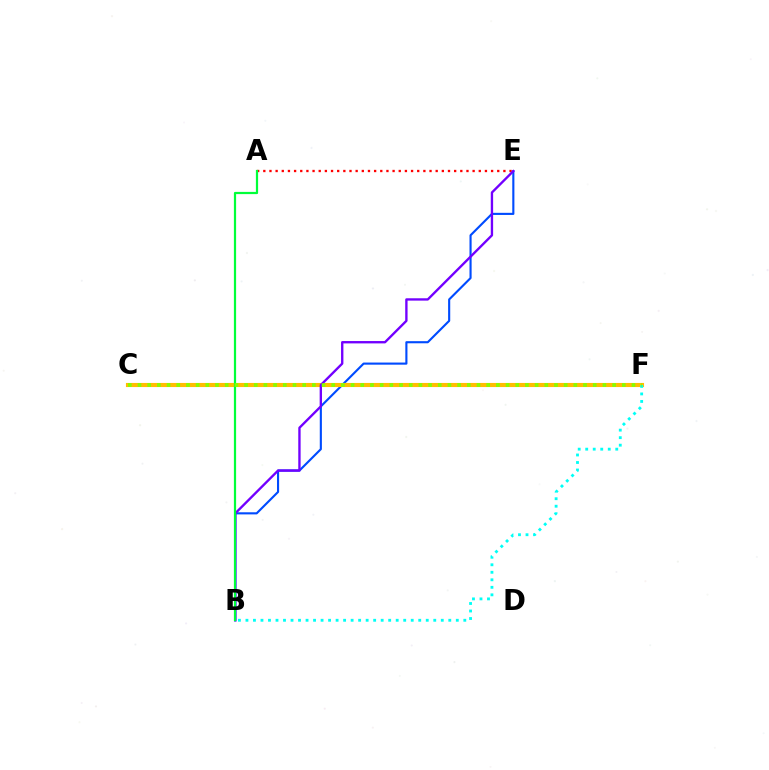{('C', 'F'): [{'color': '#ff00cf', 'line_style': 'dotted', 'thickness': 1.88}, {'color': '#ffbd00', 'line_style': 'solid', 'thickness': 2.96}, {'color': '#84ff00', 'line_style': 'dotted', 'thickness': 2.63}], ('A', 'E'): [{'color': '#ff0000', 'line_style': 'dotted', 'thickness': 1.67}], ('B', 'E'): [{'color': '#004bff', 'line_style': 'solid', 'thickness': 1.53}, {'color': '#7200ff', 'line_style': 'solid', 'thickness': 1.69}], ('B', 'F'): [{'color': '#00fff6', 'line_style': 'dotted', 'thickness': 2.04}], ('A', 'B'): [{'color': '#00ff39', 'line_style': 'solid', 'thickness': 1.6}]}